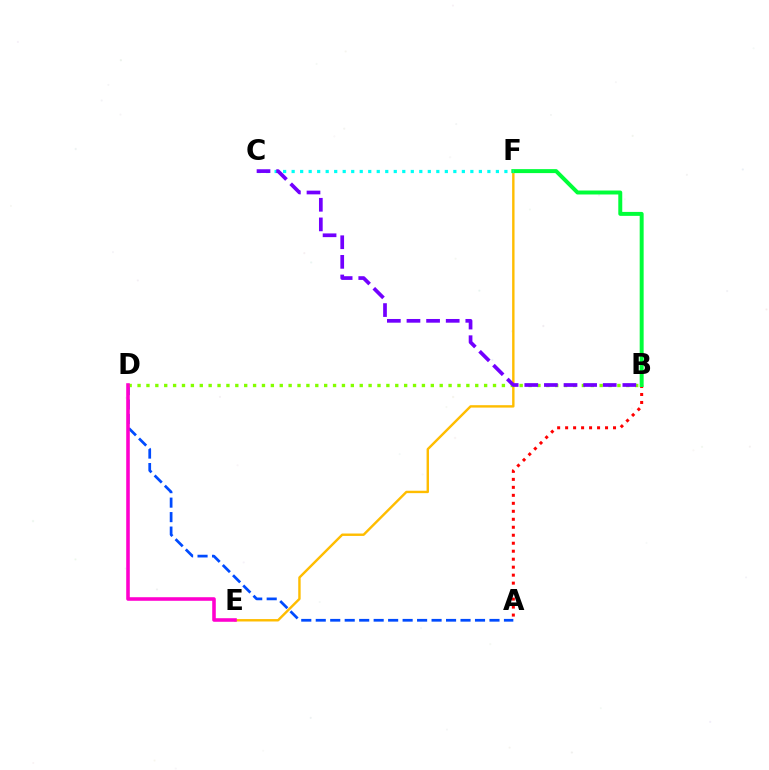{('E', 'F'): [{'color': '#ffbd00', 'line_style': 'solid', 'thickness': 1.73}], ('A', 'D'): [{'color': '#004bff', 'line_style': 'dashed', 'thickness': 1.97}], ('A', 'B'): [{'color': '#ff0000', 'line_style': 'dotted', 'thickness': 2.17}], ('B', 'F'): [{'color': '#00ff39', 'line_style': 'solid', 'thickness': 2.85}], ('B', 'D'): [{'color': '#84ff00', 'line_style': 'dotted', 'thickness': 2.41}], ('D', 'E'): [{'color': '#ff00cf', 'line_style': 'solid', 'thickness': 2.57}], ('C', 'F'): [{'color': '#00fff6', 'line_style': 'dotted', 'thickness': 2.31}], ('B', 'C'): [{'color': '#7200ff', 'line_style': 'dashed', 'thickness': 2.66}]}